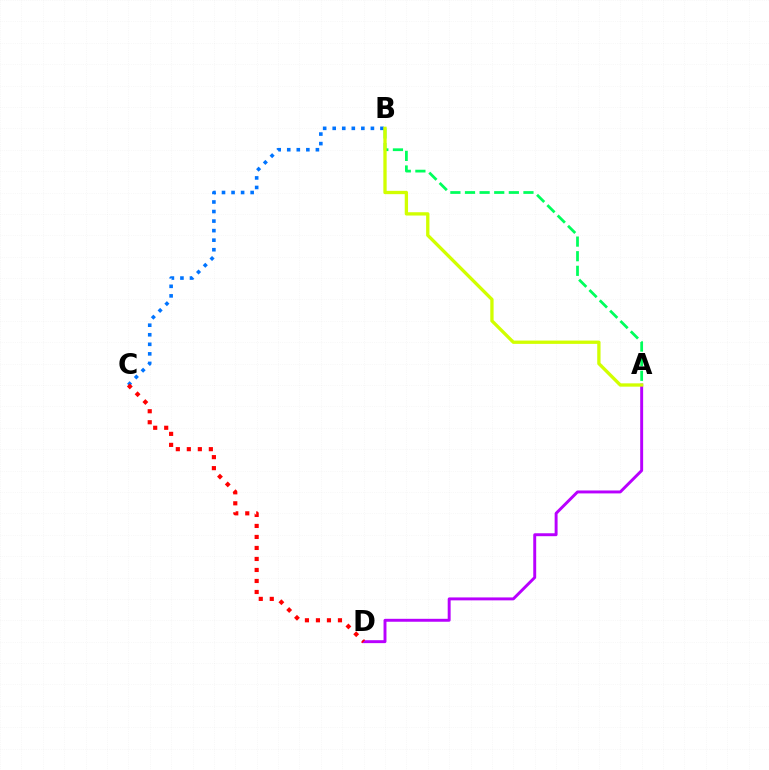{('A', 'D'): [{'color': '#b900ff', 'line_style': 'solid', 'thickness': 2.11}], ('B', 'C'): [{'color': '#0074ff', 'line_style': 'dotted', 'thickness': 2.59}], ('A', 'B'): [{'color': '#00ff5c', 'line_style': 'dashed', 'thickness': 1.99}, {'color': '#d1ff00', 'line_style': 'solid', 'thickness': 2.38}], ('C', 'D'): [{'color': '#ff0000', 'line_style': 'dotted', 'thickness': 2.99}]}